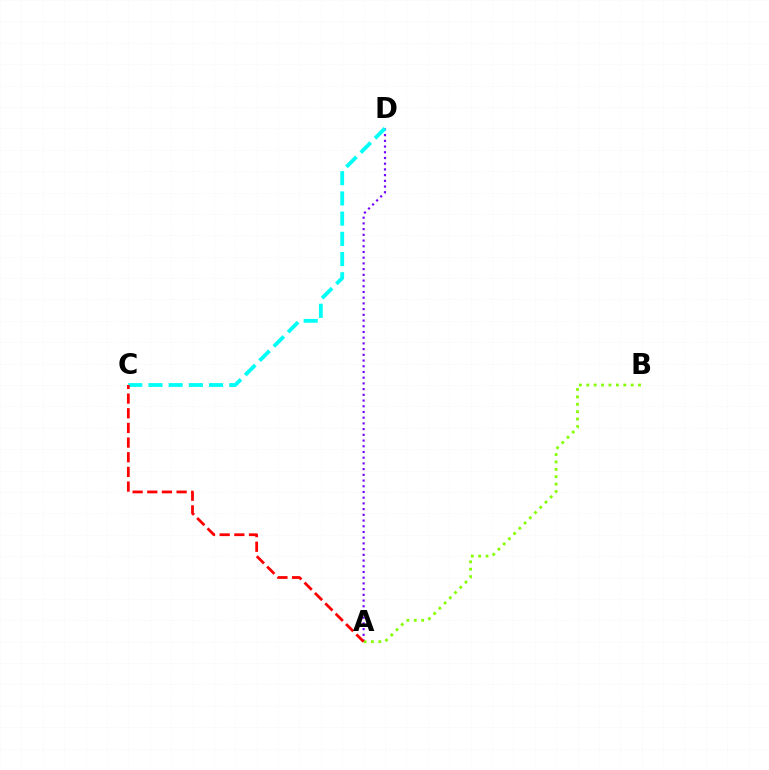{('A', 'D'): [{'color': '#7200ff', 'line_style': 'dotted', 'thickness': 1.55}], ('C', 'D'): [{'color': '#00fff6', 'line_style': 'dashed', 'thickness': 2.74}], ('A', 'B'): [{'color': '#84ff00', 'line_style': 'dotted', 'thickness': 2.01}], ('A', 'C'): [{'color': '#ff0000', 'line_style': 'dashed', 'thickness': 1.99}]}